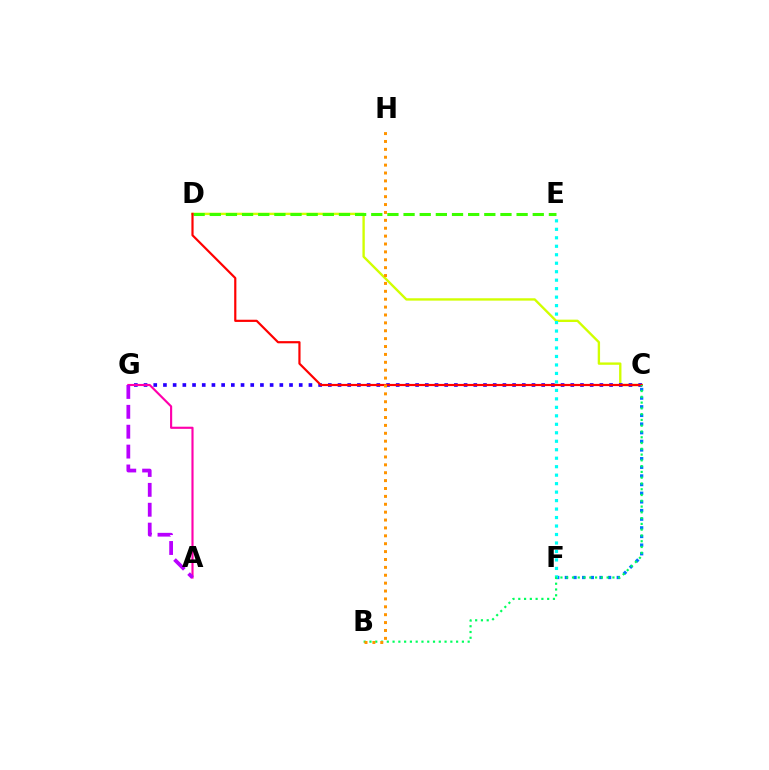{('C', 'D'): [{'color': '#d1ff00', 'line_style': 'solid', 'thickness': 1.7}, {'color': '#ff0000', 'line_style': 'solid', 'thickness': 1.57}], ('C', 'G'): [{'color': '#2500ff', 'line_style': 'dotted', 'thickness': 2.64}], ('A', 'G'): [{'color': '#ff00ac', 'line_style': 'solid', 'thickness': 1.54}, {'color': '#b900ff', 'line_style': 'dashed', 'thickness': 2.7}], ('C', 'F'): [{'color': '#0074ff', 'line_style': 'dotted', 'thickness': 2.35}], ('E', 'F'): [{'color': '#00fff6', 'line_style': 'dotted', 'thickness': 2.3}], ('D', 'E'): [{'color': '#3dff00', 'line_style': 'dashed', 'thickness': 2.19}], ('B', 'C'): [{'color': '#00ff5c', 'line_style': 'dotted', 'thickness': 1.57}], ('B', 'H'): [{'color': '#ff9400', 'line_style': 'dotted', 'thickness': 2.14}]}